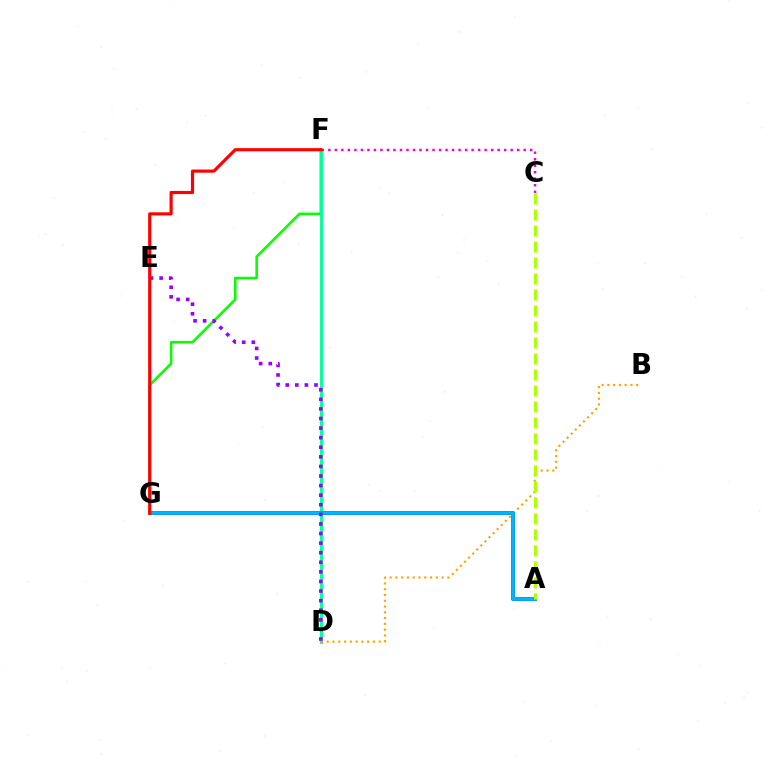{('F', 'G'): [{'color': '#08ff00', 'line_style': 'solid', 'thickness': 1.86}, {'color': '#ff0000', 'line_style': 'solid', 'thickness': 2.27}], ('D', 'F'): [{'color': '#00ff9d', 'line_style': 'solid', 'thickness': 2.08}], ('B', 'D'): [{'color': '#ffa500', 'line_style': 'dotted', 'thickness': 1.57}], ('C', 'F'): [{'color': '#ff00bd', 'line_style': 'dotted', 'thickness': 1.77}], ('A', 'G'): [{'color': '#0010ff', 'line_style': 'solid', 'thickness': 2.64}, {'color': '#00b5ff', 'line_style': 'solid', 'thickness': 2.64}], ('A', 'C'): [{'color': '#b3ff00', 'line_style': 'dashed', 'thickness': 2.17}], ('D', 'E'): [{'color': '#9b00ff', 'line_style': 'dotted', 'thickness': 2.6}]}